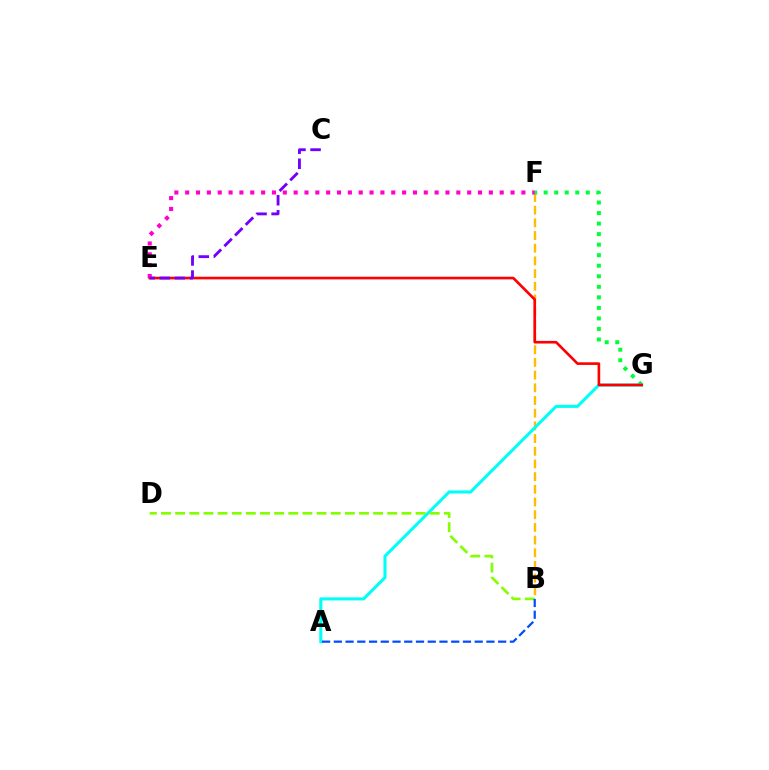{('B', 'F'): [{'color': '#ffbd00', 'line_style': 'dashed', 'thickness': 1.72}], ('F', 'G'): [{'color': '#00ff39', 'line_style': 'dotted', 'thickness': 2.86}], ('A', 'G'): [{'color': '#00fff6', 'line_style': 'solid', 'thickness': 2.22}], ('E', 'G'): [{'color': '#ff0000', 'line_style': 'solid', 'thickness': 1.9}], ('E', 'F'): [{'color': '#ff00cf', 'line_style': 'dotted', 'thickness': 2.95}], ('B', 'D'): [{'color': '#84ff00', 'line_style': 'dashed', 'thickness': 1.92}], ('A', 'B'): [{'color': '#004bff', 'line_style': 'dashed', 'thickness': 1.59}], ('C', 'E'): [{'color': '#7200ff', 'line_style': 'dashed', 'thickness': 2.05}]}